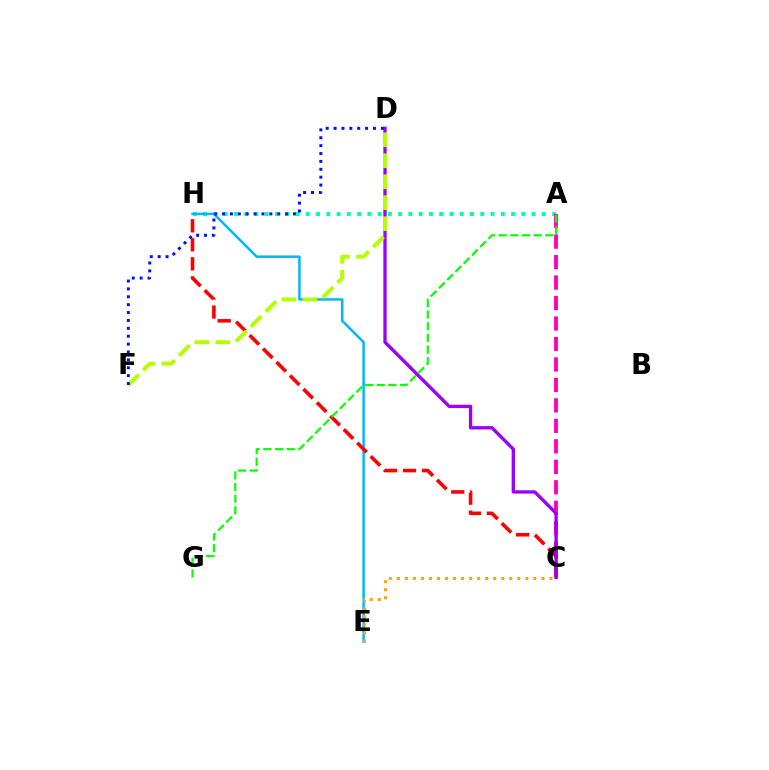{('A', 'H'): [{'color': '#00ff9d', 'line_style': 'dotted', 'thickness': 2.79}], ('A', 'C'): [{'color': '#ff00bd', 'line_style': 'dashed', 'thickness': 2.78}], ('E', 'H'): [{'color': '#00b5ff', 'line_style': 'solid', 'thickness': 1.77}], ('C', 'H'): [{'color': '#ff0000', 'line_style': 'dashed', 'thickness': 2.59}], ('C', 'D'): [{'color': '#9b00ff', 'line_style': 'solid', 'thickness': 2.4}], ('D', 'F'): [{'color': '#b3ff00', 'line_style': 'dashed', 'thickness': 2.85}, {'color': '#0010ff', 'line_style': 'dotted', 'thickness': 2.14}], ('C', 'E'): [{'color': '#ffa500', 'line_style': 'dotted', 'thickness': 2.18}], ('A', 'G'): [{'color': '#08ff00', 'line_style': 'dashed', 'thickness': 1.58}]}